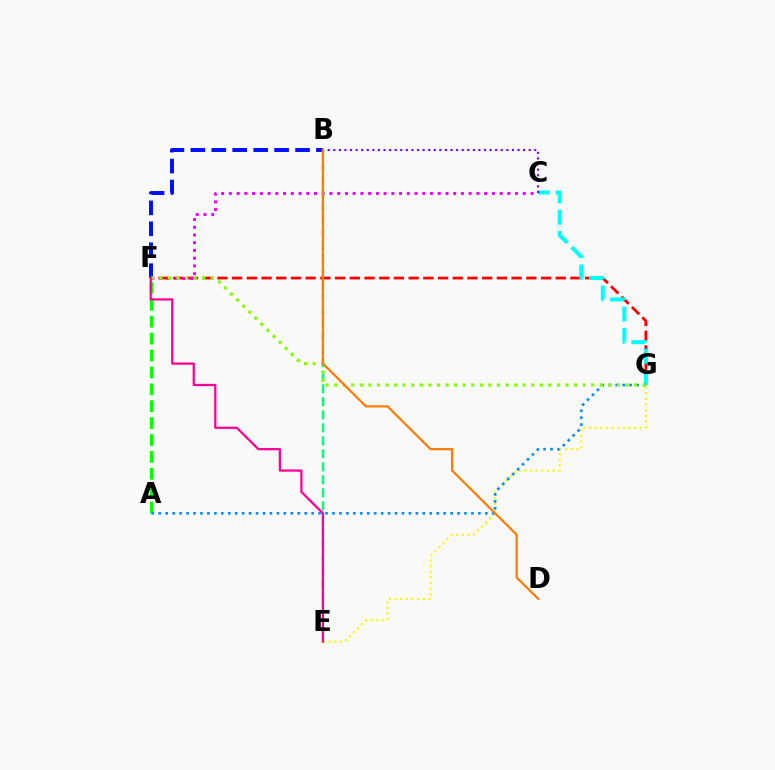{('F', 'G'): [{'color': '#ff0000', 'line_style': 'dashed', 'thickness': 2.0}, {'color': '#84ff00', 'line_style': 'dotted', 'thickness': 2.33}], ('E', 'G'): [{'color': '#fcf500', 'line_style': 'dotted', 'thickness': 1.54}], ('B', 'F'): [{'color': '#0010ff', 'line_style': 'dashed', 'thickness': 2.84}], ('C', 'F'): [{'color': '#ee00ff', 'line_style': 'dotted', 'thickness': 2.1}], ('C', 'G'): [{'color': '#00fff6', 'line_style': 'dashed', 'thickness': 2.89}], ('A', 'F'): [{'color': '#08ff00', 'line_style': 'dashed', 'thickness': 2.3}], ('A', 'G'): [{'color': '#008cff', 'line_style': 'dotted', 'thickness': 1.89}], ('B', 'E'): [{'color': '#00ff74', 'line_style': 'dashed', 'thickness': 1.77}], ('B', 'C'): [{'color': '#7200ff', 'line_style': 'dotted', 'thickness': 1.52}], ('B', 'D'): [{'color': '#ff7c00', 'line_style': 'solid', 'thickness': 1.6}], ('E', 'F'): [{'color': '#ff0094', 'line_style': 'solid', 'thickness': 1.61}]}